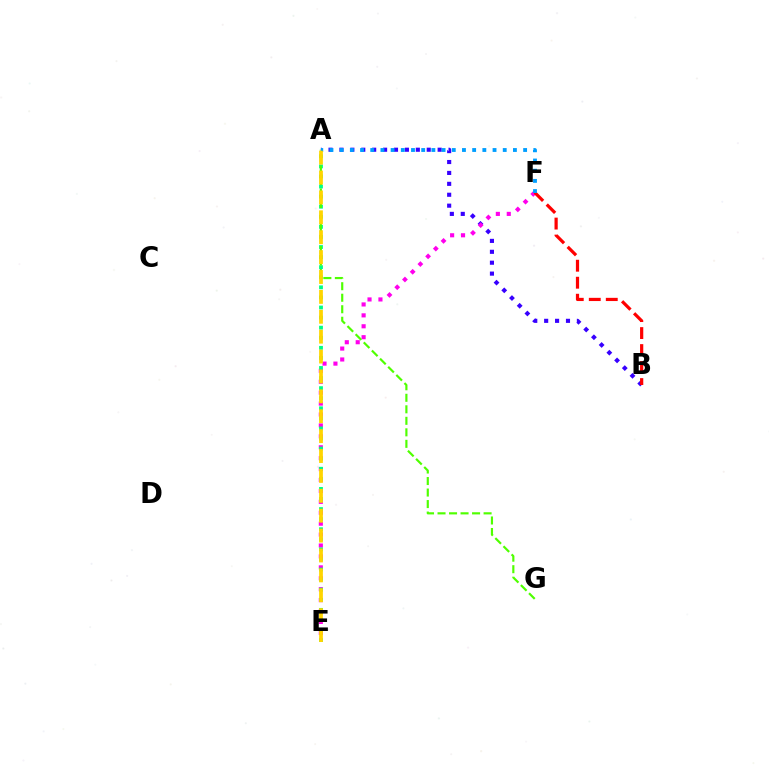{('A', 'B'): [{'color': '#3700ff', 'line_style': 'dotted', 'thickness': 2.96}], ('E', 'F'): [{'color': '#ff00ed', 'line_style': 'dotted', 'thickness': 2.97}], ('B', 'F'): [{'color': '#ff0000', 'line_style': 'dashed', 'thickness': 2.31}], ('A', 'E'): [{'color': '#00ff86', 'line_style': 'dotted', 'thickness': 2.74}, {'color': '#ffd500', 'line_style': 'dashed', 'thickness': 2.7}], ('A', 'G'): [{'color': '#4fff00', 'line_style': 'dashed', 'thickness': 1.56}], ('A', 'F'): [{'color': '#009eff', 'line_style': 'dotted', 'thickness': 2.77}]}